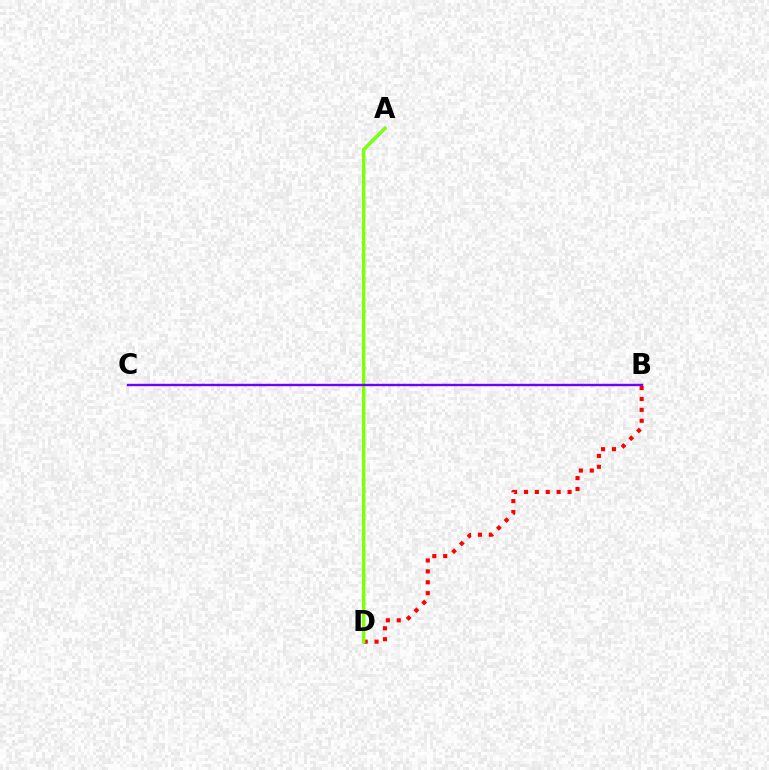{('B', 'D'): [{'color': '#ff0000', 'line_style': 'dotted', 'thickness': 2.96}], ('A', 'D'): [{'color': '#00fff6', 'line_style': 'solid', 'thickness': 2.27}, {'color': '#84ff00', 'line_style': 'solid', 'thickness': 2.36}], ('B', 'C'): [{'color': '#7200ff', 'line_style': 'solid', 'thickness': 1.71}]}